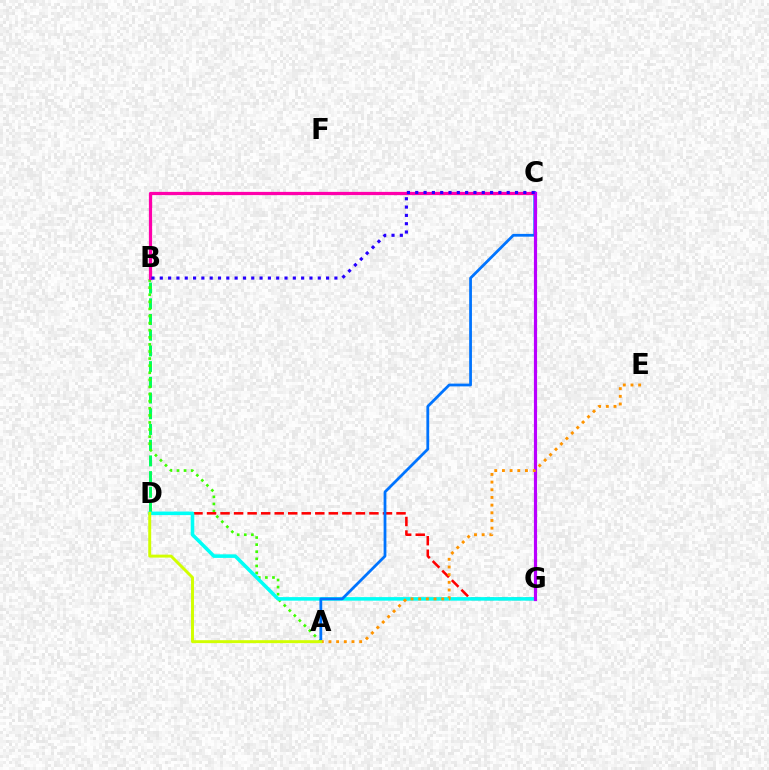{('B', 'D'): [{'color': '#00ff5c', 'line_style': 'dashed', 'thickness': 2.13}], ('A', 'B'): [{'color': '#3dff00', 'line_style': 'dotted', 'thickness': 1.93}], ('D', 'G'): [{'color': '#ff0000', 'line_style': 'dashed', 'thickness': 1.84}, {'color': '#00fff6', 'line_style': 'solid', 'thickness': 2.56}], ('A', 'C'): [{'color': '#0074ff', 'line_style': 'solid', 'thickness': 2.0}], ('B', 'C'): [{'color': '#ff00ac', 'line_style': 'solid', 'thickness': 2.33}, {'color': '#2500ff', 'line_style': 'dotted', 'thickness': 2.26}], ('C', 'G'): [{'color': '#b900ff', 'line_style': 'solid', 'thickness': 2.29}], ('A', 'E'): [{'color': '#ff9400', 'line_style': 'dotted', 'thickness': 2.09}], ('A', 'D'): [{'color': '#d1ff00', 'line_style': 'solid', 'thickness': 2.12}]}